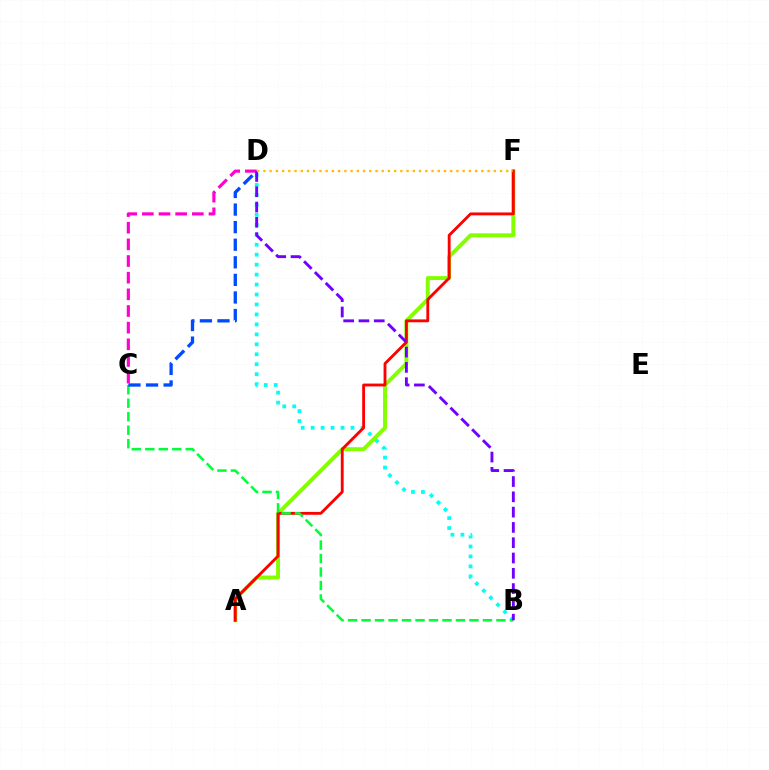{('B', 'D'): [{'color': '#00fff6', 'line_style': 'dotted', 'thickness': 2.71}, {'color': '#7200ff', 'line_style': 'dashed', 'thickness': 2.08}], ('A', 'F'): [{'color': '#84ff00', 'line_style': 'solid', 'thickness': 2.83}, {'color': '#ff0000', 'line_style': 'solid', 'thickness': 2.06}], ('B', 'C'): [{'color': '#00ff39', 'line_style': 'dashed', 'thickness': 1.83}], ('C', 'D'): [{'color': '#004bff', 'line_style': 'dashed', 'thickness': 2.39}, {'color': '#ff00cf', 'line_style': 'dashed', 'thickness': 2.26}], ('D', 'F'): [{'color': '#ffbd00', 'line_style': 'dotted', 'thickness': 1.69}]}